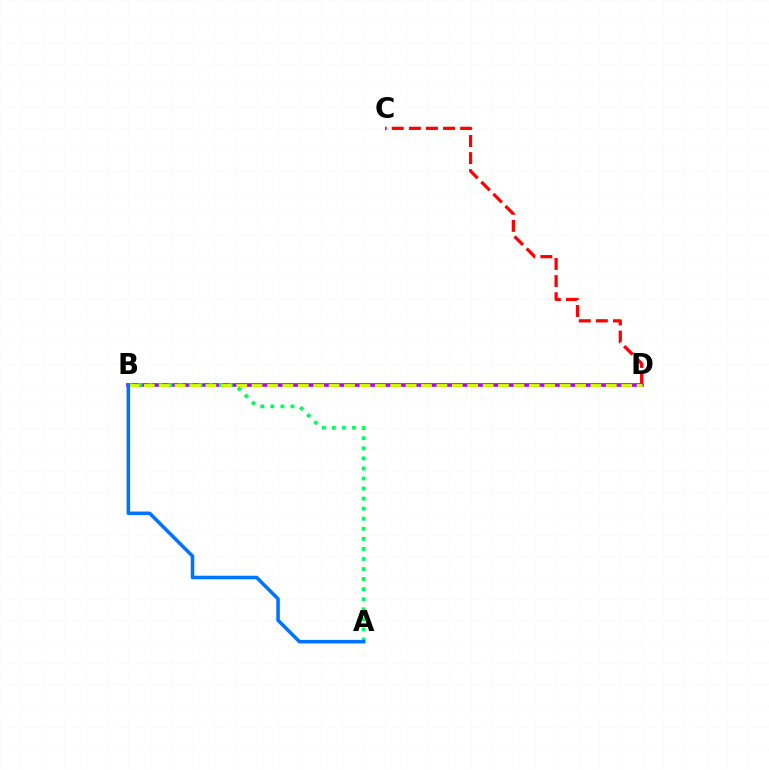{('C', 'D'): [{'color': '#ff0000', 'line_style': 'dashed', 'thickness': 2.32}], ('B', 'D'): [{'color': '#b900ff', 'line_style': 'solid', 'thickness': 2.64}, {'color': '#d1ff00', 'line_style': 'dashed', 'thickness': 2.09}], ('A', 'B'): [{'color': '#00ff5c', 'line_style': 'dotted', 'thickness': 2.73}, {'color': '#0074ff', 'line_style': 'solid', 'thickness': 2.56}]}